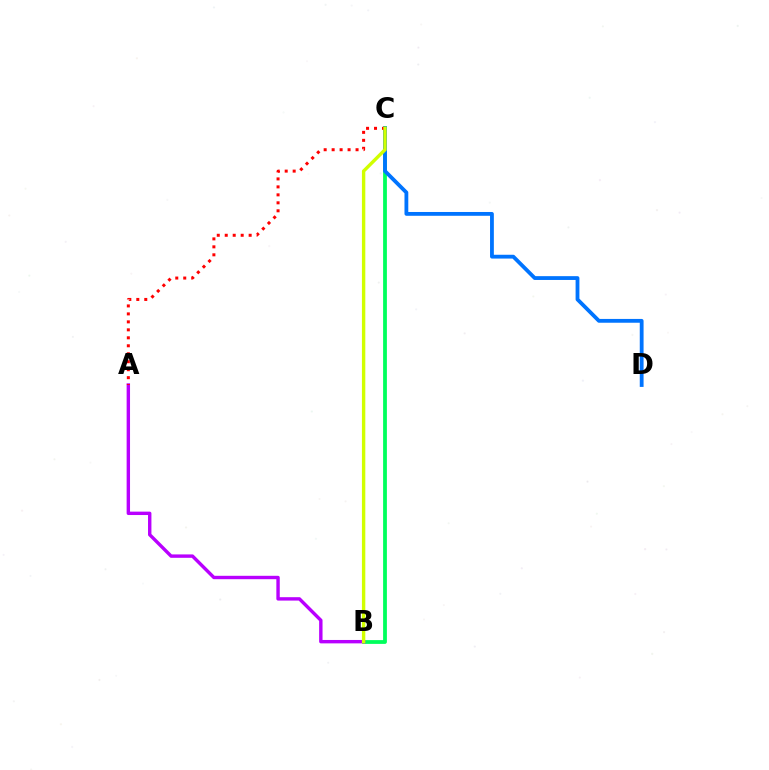{('B', 'C'): [{'color': '#00ff5c', 'line_style': 'solid', 'thickness': 2.73}, {'color': '#d1ff00', 'line_style': 'solid', 'thickness': 2.44}], ('C', 'D'): [{'color': '#0074ff', 'line_style': 'solid', 'thickness': 2.74}], ('A', 'B'): [{'color': '#b900ff', 'line_style': 'solid', 'thickness': 2.45}], ('A', 'C'): [{'color': '#ff0000', 'line_style': 'dotted', 'thickness': 2.17}]}